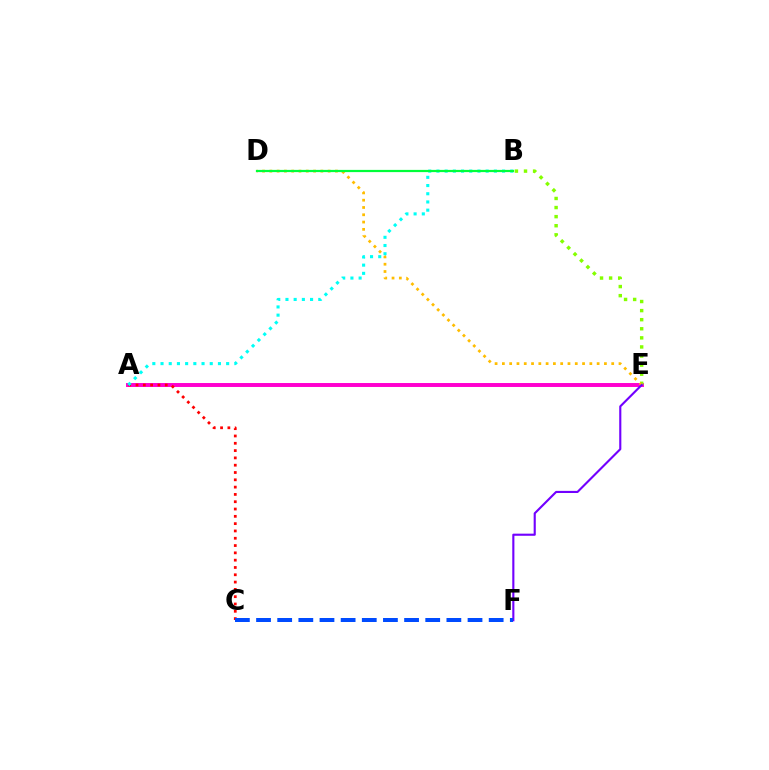{('A', 'E'): [{'color': '#ff00cf', 'line_style': 'solid', 'thickness': 2.84}], ('B', 'E'): [{'color': '#84ff00', 'line_style': 'dotted', 'thickness': 2.47}], ('A', 'C'): [{'color': '#ff0000', 'line_style': 'dotted', 'thickness': 1.98}], ('D', 'E'): [{'color': '#ffbd00', 'line_style': 'dotted', 'thickness': 1.98}], ('E', 'F'): [{'color': '#7200ff', 'line_style': 'solid', 'thickness': 1.53}], ('A', 'B'): [{'color': '#00fff6', 'line_style': 'dotted', 'thickness': 2.23}], ('C', 'F'): [{'color': '#004bff', 'line_style': 'dashed', 'thickness': 2.87}], ('B', 'D'): [{'color': '#00ff39', 'line_style': 'solid', 'thickness': 1.6}]}